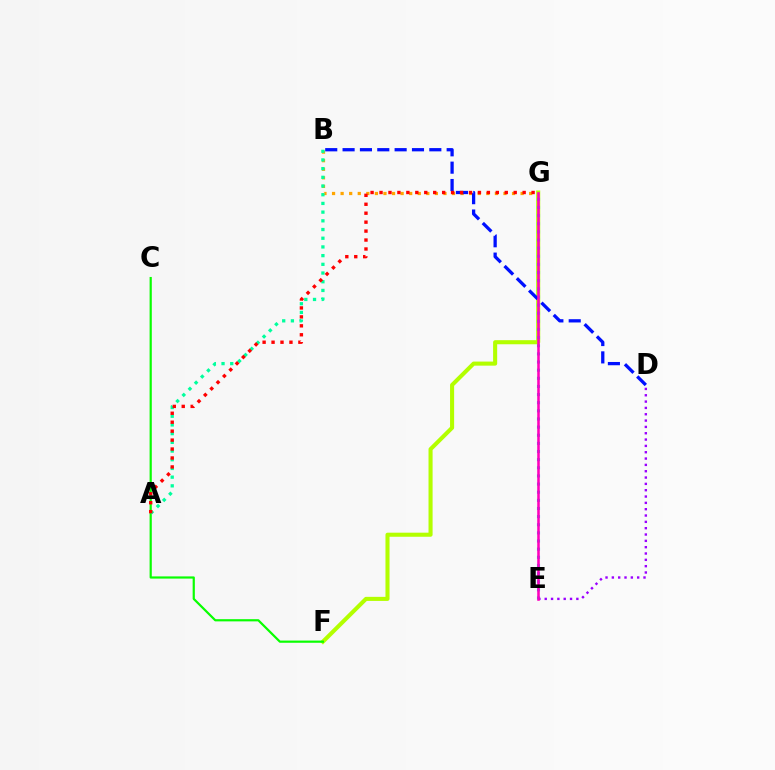{('F', 'G'): [{'color': '#b3ff00', 'line_style': 'solid', 'thickness': 2.93}], ('C', 'F'): [{'color': '#08ff00', 'line_style': 'solid', 'thickness': 1.58}], ('B', 'G'): [{'color': '#ffa500', 'line_style': 'dotted', 'thickness': 2.33}], ('A', 'B'): [{'color': '#00ff9d', 'line_style': 'dotted', 'thickness': 2.36}], ('E', 'G'): [{'color': '#00b5ff', 'line_style': 'dotted', 'thickness': 2.21}, {'color': '#ff00bd', 'line_style': 'solid', 'thickness': 1.84}], ('D', 'E'): [{'color': '#9b00ff', 'line_style': 'dotted', 'thickness': 1.72}], ('B', 'D'): [{'color': '#0010ff', 'line_style': 'dashed', 'thickness': 2.36}], ('A', 'G'): [{'color': '#ff0000', 'line_style': 'dotted', 'thickness': 2.43}]}